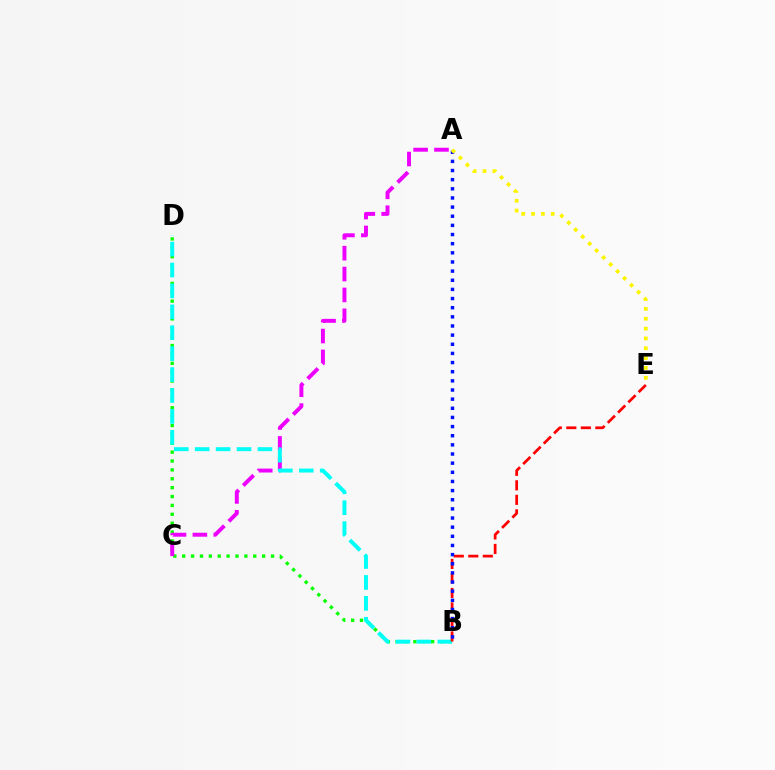{('B', 'D'): [{'color': '#08ff00', 'line_style': 'dotted', 'thickness': 2.41}, {'color': '#00fff6', 'line_style': 'dashed', 'thickness': 2.84}], ('A', 'C'): [{'color': '#ee00ff', 'line_style': 'dashed', 'thickness': 2.84}], ('B', 'E'): [{'color': '#ff0000', 'line_style': 'dashed', 'thickness': 1.97}], ('A', 'B'): [{'color': '#0010ff', 'line_style': 'dotted', 'thickness': 2.48}], ('A', 'E'): [{'color': '#fcf500', 'line_style': 'dotted', 'thickness': 2.67}]}